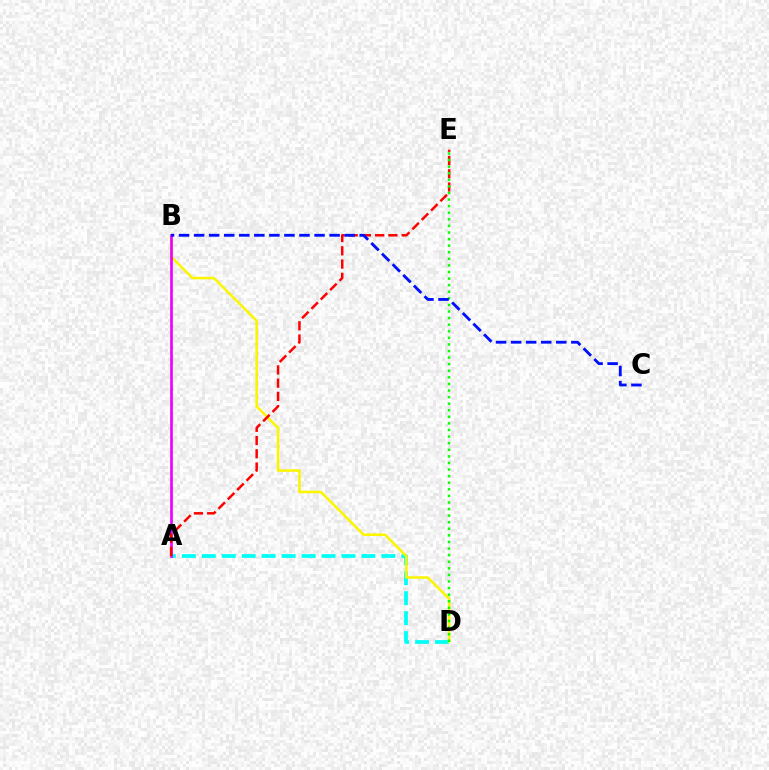{('A', 'D'): [{'color': '#00fff6', 'line_style': 'dashed', 'thickness': 2.71}], ('B', 'D'): [{'color': '#fcf500', 'line_style': 'solid', 'thickness': 1.84}], ('A', 'B'): [{'color': '#ee00ff', 'line_style': 'solid', 'thickness': 1.93}], ('A', 'E'): [{'color': '#ff0000', 'line_style': 'dashed', 'thickness': 1.8}], ('D', 'E'): [{'color': '#08ff00', 'line_style': 'dotted', 'thickness': 1.79}], ('B', 'C'): [{'color': '#0010ff', 'line_style': 'dashed', 'thickness': 2.05}]}